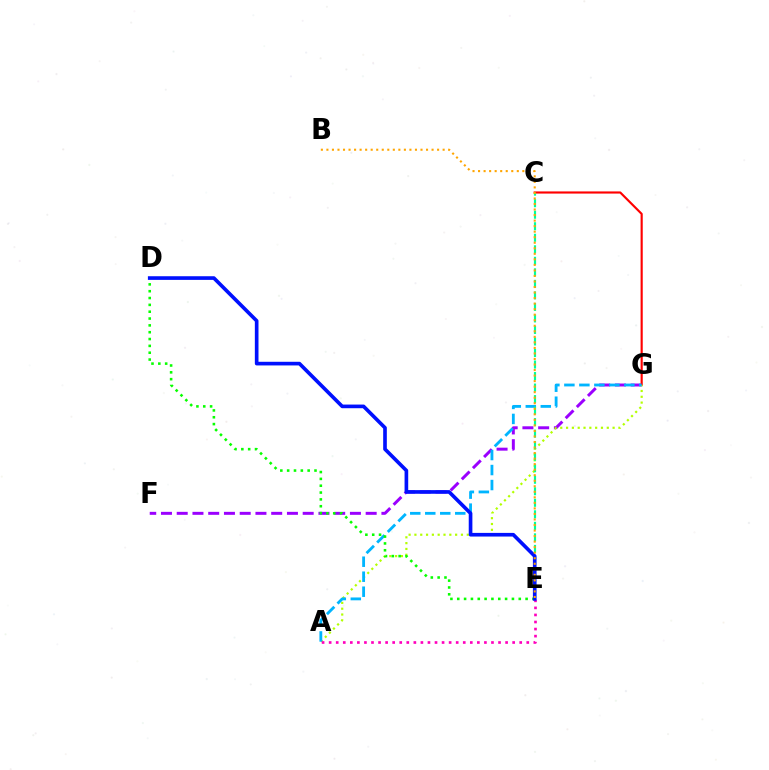{('F', 'G'): [{'color': '#9b00ff', 'line_style': 'dashed', 'thickness': 2.14}], ('C', 'G'): [{'color': '#ff0000', 'line_style': 'solid', 'thickness': 1.55}], ('A', 'G'): [{'color': '#b3ff00', 'line_style': 'dotted', 'thickness': 1.58}, {'color': '#00b5ff', 'line_style': 'dashed', 'thickness': 2.04}], ('C', 'E'): [{'color': '#00ff9d', 'line_style': 'dashed', 'thickness': 1.57}], ('D', 'E'): [{'color': '#08ff00', 'line_style': 'dotted', 'thickness': 1.86}, {'color': '#0010ff', 'line_style': 'solid', 'thickness': 2.63}], ('A', 'E'): [{'color': '#ff00bd', 'line_style': 'dotted', 'thickness': 1.92}], ('B', 'E'): [{'color': '#ffa500', 'line_style': 'dotted', 'thickness': 1.5}]}